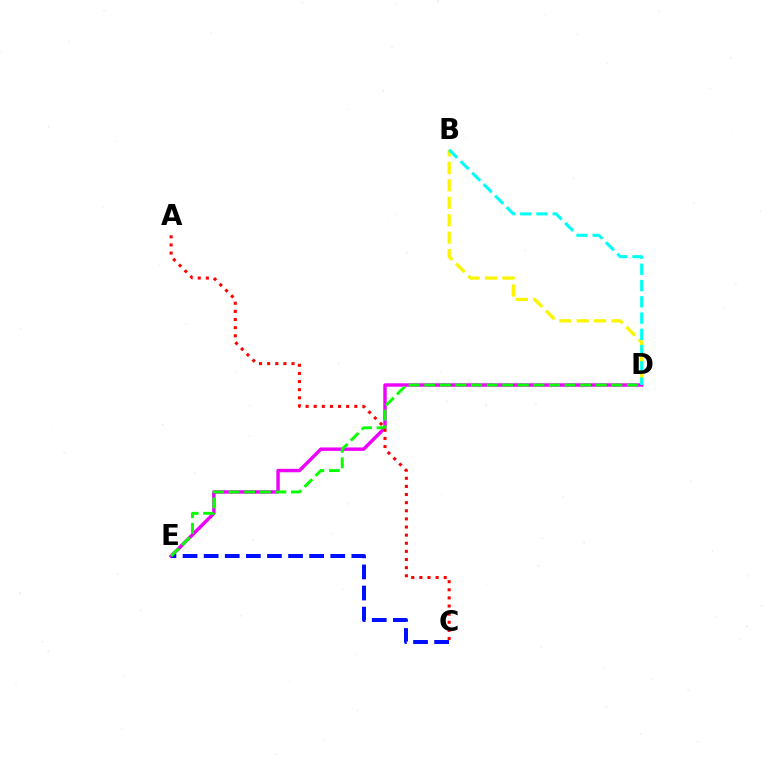{('B', 'D'): [{'color': '#fcf500', 'line_style': 'dashed', 'thickness': 2.37}, {'color': '#00fff6', 'line_style': 'dashed', 'thickness': 2.21}], ('D', 'E'): [{'color': '#ee00ff', 'line_style': 'solid', 'thickness': 2.47}, {'color': '#08ff00', 'line_style': 'dashed', 'thickness': 2.12}], ('C', 'E'): [{'color': '#0010ff', 'line_style': 'dashed', 'thickness': 2.87}], ('A', 'C'): [{'color': '#ff0000', 'line_style': 'dotted', 'thickness': 2.21}]}